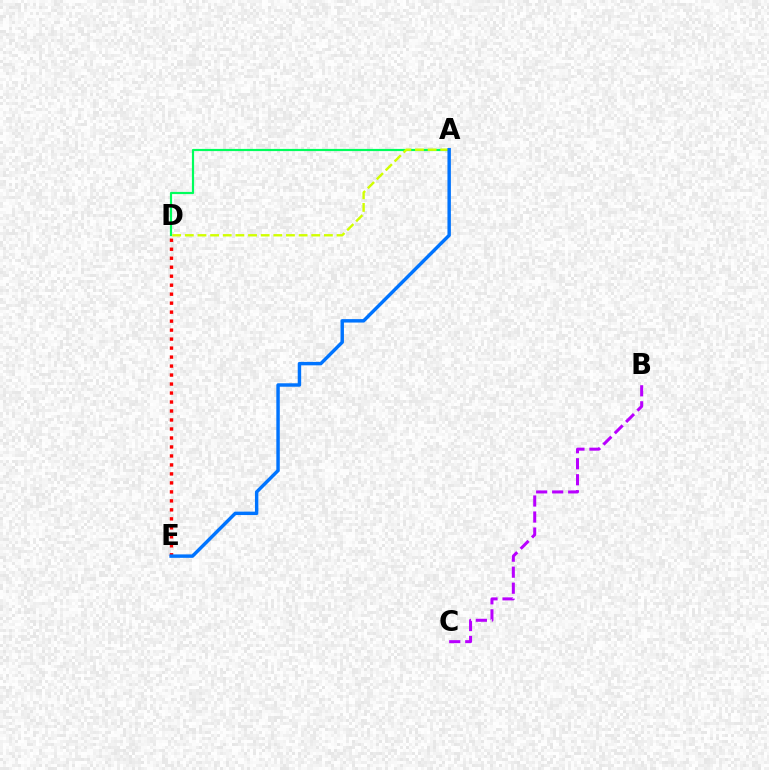{('A', 'D'): [{'color': '#00ff5c', 'line_style': 'solid', 'thickness': 1.58}, {'color': '#d1ff00', 'line_style': 'dashed', 'thickness': 1.72}], ('D', 'E'): [{'color': '#ff0000', 'line_style': 'dotted', 'thickness': 2.44}], ('A', 'E'): [{'color': '#0074ff', 'line_style': 'solid', 'thickness': 2.47}], ('B', 'C'): [{'color': '#b900ff', 'line_style': 'dashed', 'thickness': 2.17}]}